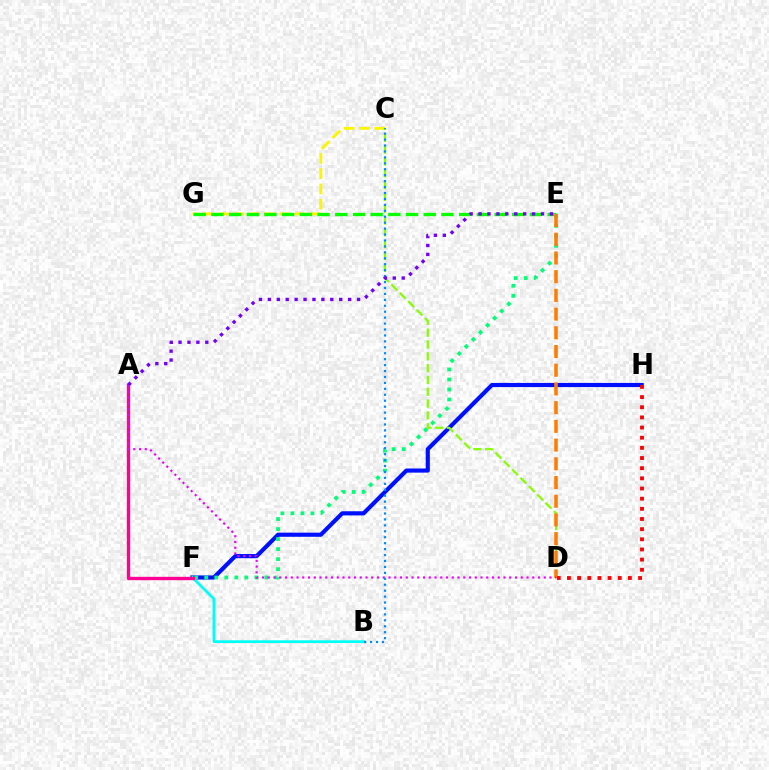{('F', 'H'): [{'color': '#0010ff', 'line_style': 'solid', 'thickness': 2.98}], ('C', 'G'): [{'color': '#fcf500', 'line_style': 'dashed', 'thickness': 2.07}], ('E', 'G'): [{'color': '#08ff00', 'line_style': 'dashed', 'thickness': 2.4}], ('B', 'F'): [{'color': '#00fff6', 'line_style': 'solid', 'thickness': 1.98}], ('C', 'D'): [{'color': '#84ff00', 'line_style': 'dashed', 'thickness': 1.6}], ('E', 'F'): [{'color': '#00ff74', 'line_style': 'dotted', 'thickness': 2.72}], ('A', 'F'): [{'color': '#ff0094', 'line_style': 'solid', 'thickness': 2.41}], ('D', 'E'): [{'color': '#ff7c00', 'line_style': 'dashed', 'thickness': 2.54}], ('A', 'D'): [{'color': '#ee00ff', 'line_style': 'dotted', 'thickness': 1.56}], ('D', 'H'): [{'color': '#ff0000', 'line_style': 'dotted', 'thickness': 2.76}], ('B', 'C'): [{'color': '#008cff', 'line_style': 'dotted', 'thickness': 1.61}], ('A', 'E'): [{'color': '#7200ff', 'line_style': 'dotted', 'thickness': 2.42}]}